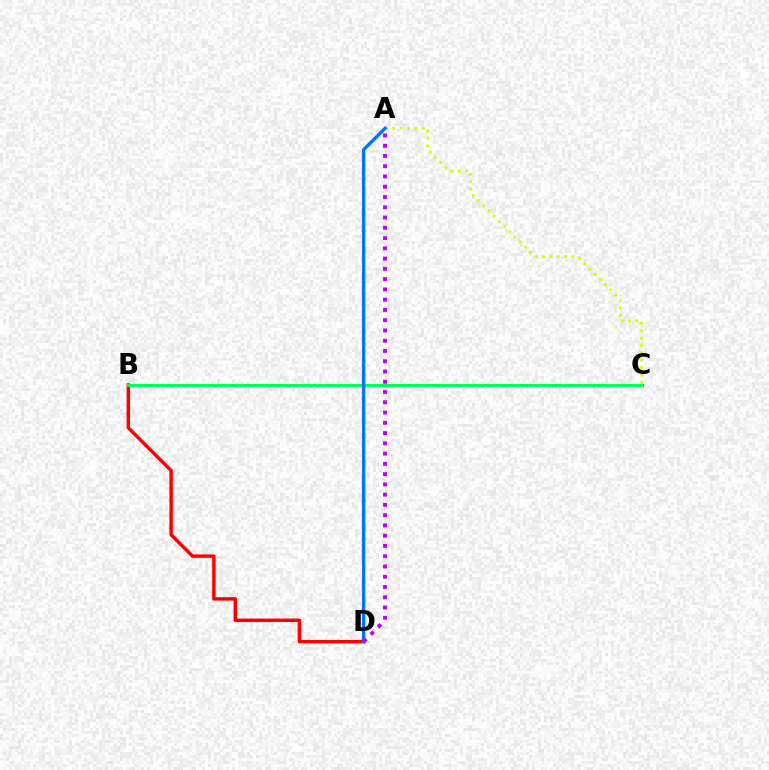{('B', 'D'): [{'color': '#ff0000', 'line_style': 'solid', 'thickness': 2.48}], ('B', 'C'): [{'color': '#00ff5c', 'line_style': 'solid', 'thickness': 2.15}], ('A', 'C'): [{'color': '#d1ff00', 'line_style': 'dotted', 'thickness': 2.0}], ('A', 'D'): [{'color': '#0074ff', 'line_style': 'solid', 'thickness': 2.38}, {'color': '#b900ff', 'line_style': 'dotted', 'thickness': 2.79}]}